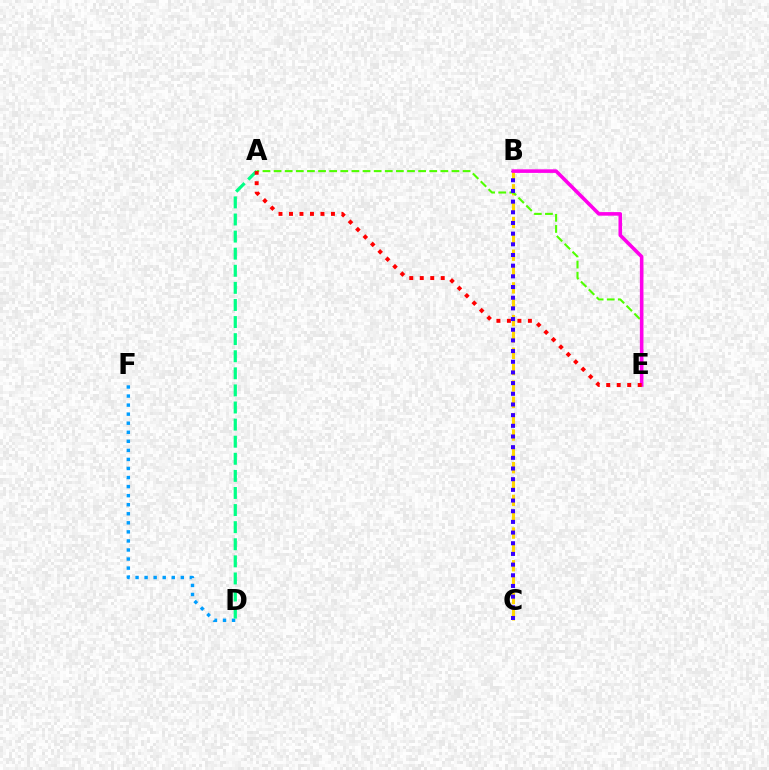{('D', 'F'): [{'color': '#009eff', 'line_style': 'dotted', 'thickness': 2.46}], ('B', 'C'): [{'color': '#ffd500', 'line_style': 'dashed', 'thickness': 2.22}, {'color': '#3700ff', 'line_style': 'dotted', 'thickness': 2.9}], ('A', 'E'): [{'color': '#4fff00', 'line_style': 'dashed', 'thickness': 1.51}, {'color': '#ff0000', 'line_style': 'dotted', 'thickness': 2.85}], ('A', 'D'): [{'color': '#00ff86', 'line_style': 'dashed', 'thickness': 2.32}], ('B', 'E'): [{'color': '#ff00ed', 'line_style': 'solid', 'thickness': 2.58}]}